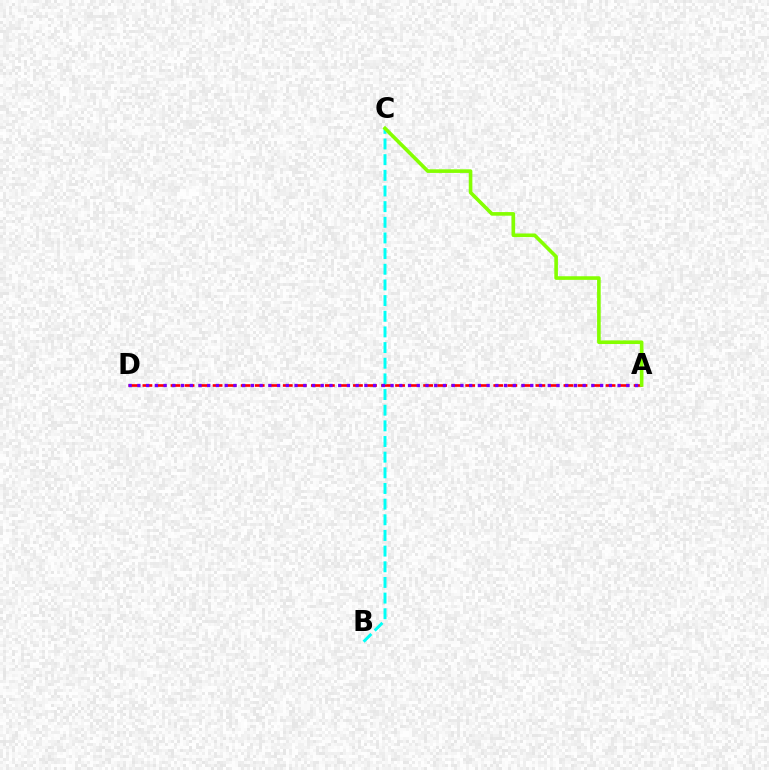{('A', 'D'): [{'color': '#ff0000', 'line_style': 'dashed', 'thickness': 1.91}, {'color': '#7200ff', 'line_style': 'dotted', 'thickness': 2.37}], ('B', 'C'): [{'color': '#00fff6', 'line_style': 'dashed', 'thickness': 2.13}], ('A', 'C'): [{'color': '#84ff00', 'line_style': 'solid', 'thickness': 2.6}]}